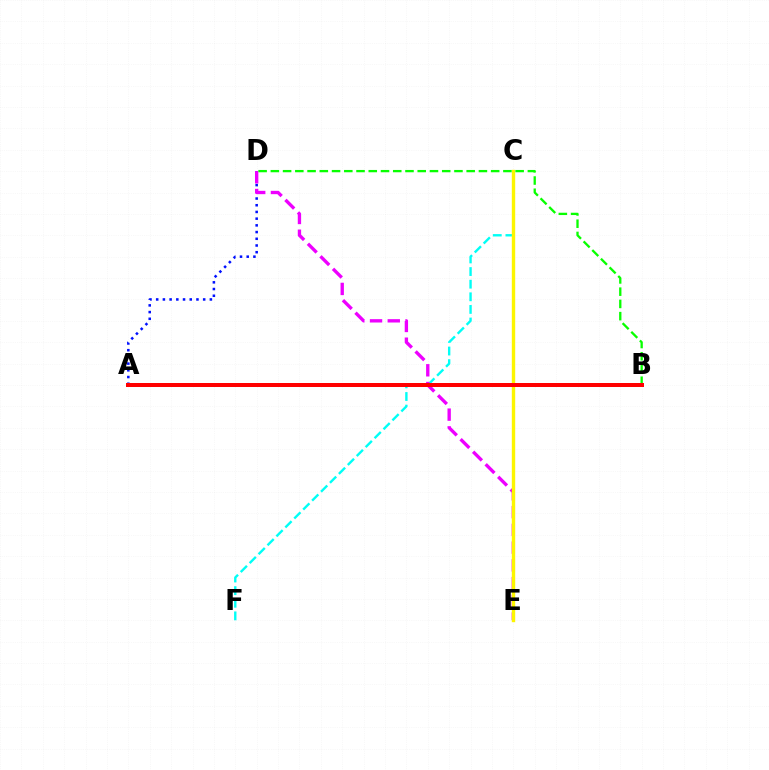{('A', 'D'): [{'color': '#0010ff', 'line_style': 'dotted', 'thickness': 1.82}], ('C', 'F'): [{'color': '#00fff6', 'line_style': 'dashed', 'thickness': 1.71}], ('D', 'E'): [{'color': '#ee00ff', 'line_style': 'dashed', 'thickness': 2.41}], ('C', 'E'): [{'color': '#fcf500', 'line_style': 'solid', 'thickness': 2.44}], ('B', 'D'): [{'color': '#08ff00', 'line_style': 'dashed', 'thickness': 1.66}], ('A', 'B'): [{'color': '#ff0000', 'line_style': 'solid', 'thickness': 2.88}]}